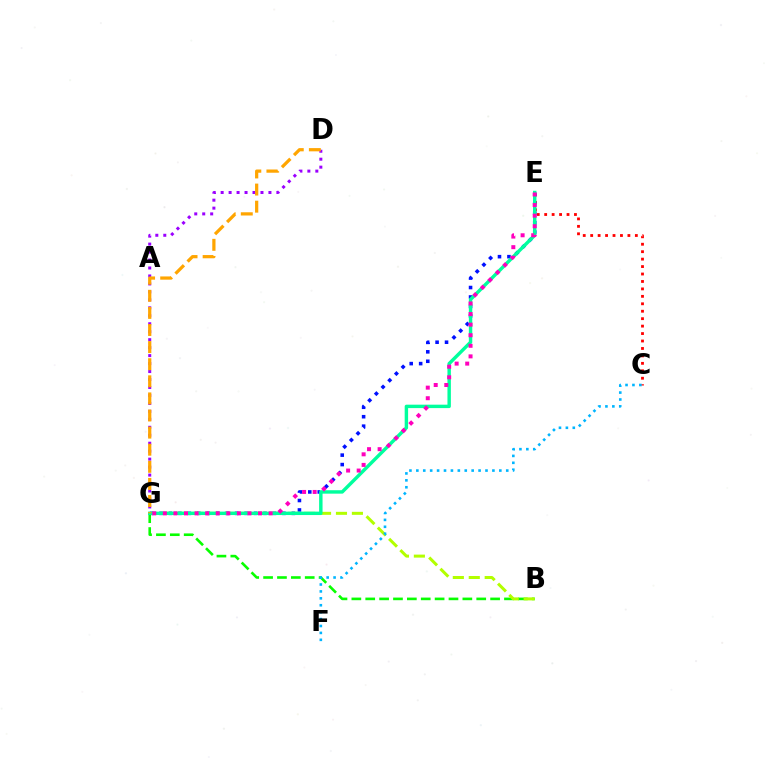{('C', 'E'): [{'color': '#ff0000', 'line_style': 'dotted', 'thickness': 2.02}], ('E', 'G'): [{'color': '#0010ff', 'line_style': 'dotted', 'thickness': 2.57}, {'color': '#00ff9d', 'line_style': 'solid', 'thickness': 2.47}, {'color': '#ff00bd', 'line_style': 'dotted', 'thickness': 2.87}], ('B', 'G'): [{'color': '#08ff00', 'line_style': 'dashed', 'thickness': 1.88}, {'color': '#b3ff00', 'line_style': 'dashed', 'thickness': 2.17}], ('D', 'G'): [{'color': '#9b00ff', 'line_style': 'dotted', 'thickness': 2.16}, {'color': '#ffa500', 'line_style': 'dashed', 'thickness': 2.32}], ('C', 'F'): [{'color': '#00b5ff', 'line_style': 'dotted', 'thickness': 1.88}]}